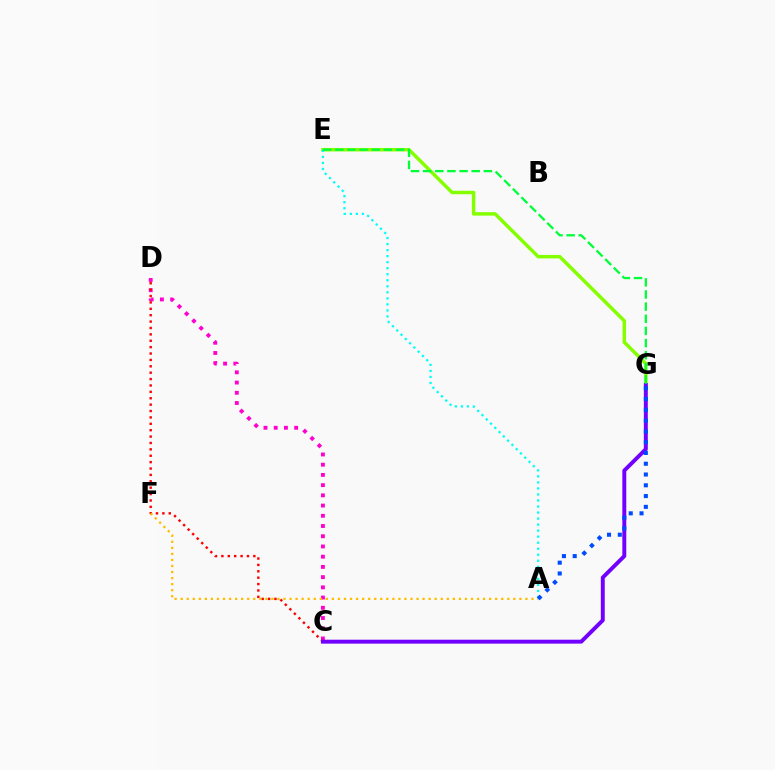{('E', 'G'): [{'color': '#84ff00', 'line_style': 'solid', 'thickness': 2.5}, {'color': '#00ff39', 'line_style': 'dashed', 'thickness': 1.65}], ('C', 'D'): [{'color': '#ff00cf', 'line_style': 'dotted', 'thickness': 2.78}, {'color': '#ff0000', 'line_style': 'dotted', 'thickness': 1.74}], ('A', 'E'): [{'color': '#00fff6', 'line_style': 'dotted', 'thickness': 1.64}], ('C', 'G'): [{'color': '#7200ff', 'line_style': 'solid', 'thickness': 2.83}], ('A', 'F'): [{'color': '#ffbd00', 'line_style': 'dotted', 'thickness': 1.64}], ('A', 'G'): [{'color': '#004bff', 'line_style': 'dotted', 'thickness': 2.93}]}